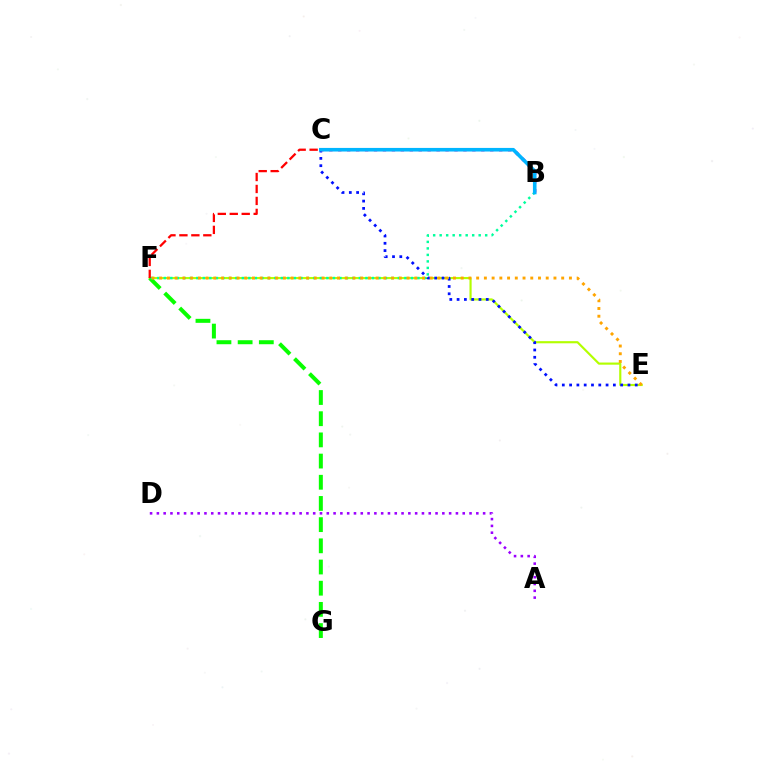{('E', 'F'): [{'color': '#b3ff00', 'line_style': 'solid', 'thickness': 1.55}, {'color': '#ffa500', 'line_style': 'dotted', 'thickness': 2.1}], ('C', 'E'): [{'color': '#0010ff', 'line_style': 'dotted', 'thickness': 1.98}], ('F', 'G'): [{'color': '#08ff00', 'line_style': 'dashed', 'thickness': 2.88}], ('B', 'F'): [{'color': '#00ff9d', 'line_style': 'dotted', 'thickness': 1.77}], ('C', 'F'): [{'color': '#ff0000', 'line_style': 'dashed', 'thickness': 1.62}], ('B', 'C'): [{'color': '#ff00bd', 'line_style': 'dotted', 'thickness': 2.43}, {'color': '#00b5ff', 'line_style': 'solid', 'thickness': 2.59}], ('A', 'D'): [{'color': '#9b00ff', 'line_style': 'dotted', 'thickness': 1.85}]}